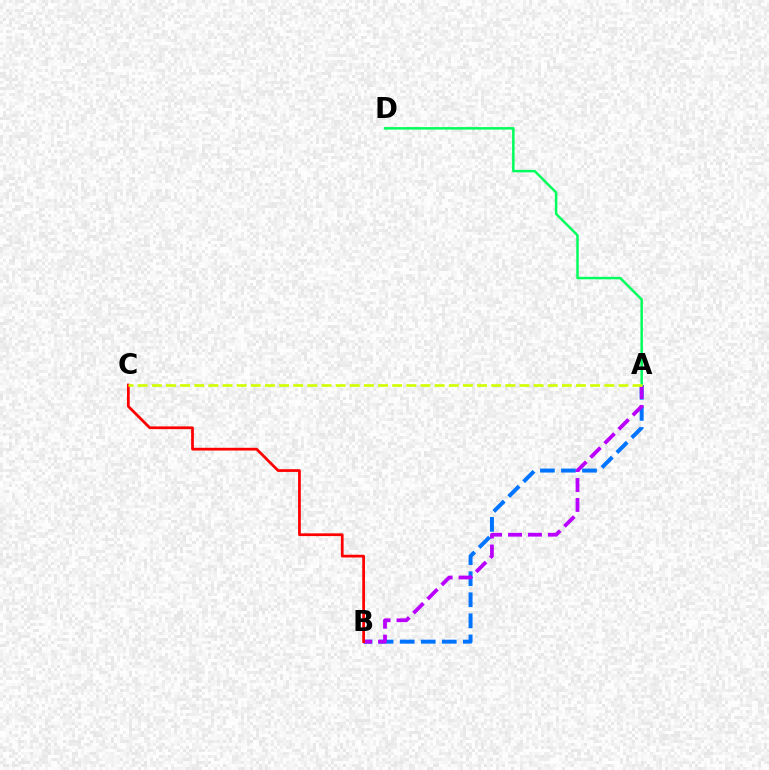{('A', 'B'): [{'color': '#0074ff', 'line_style': 'dashed', 'thickness': 2.86}, {'color': '#b900ff', 'line_style': 'dashed', 'thickness': 2.71}], ('A', 'D'): [{'color': '#00ff5c', 'line_style': 'solid', 'thickness': 1.78}], ('B', 'C'): [{'color': '#ff0000', 'line_style': 'solid', 'thickness': 1.97}], ('A', 'C'): [{'color': '#d1ff00', 'line_style': 'dashed', 'thickness': 1.92}]}